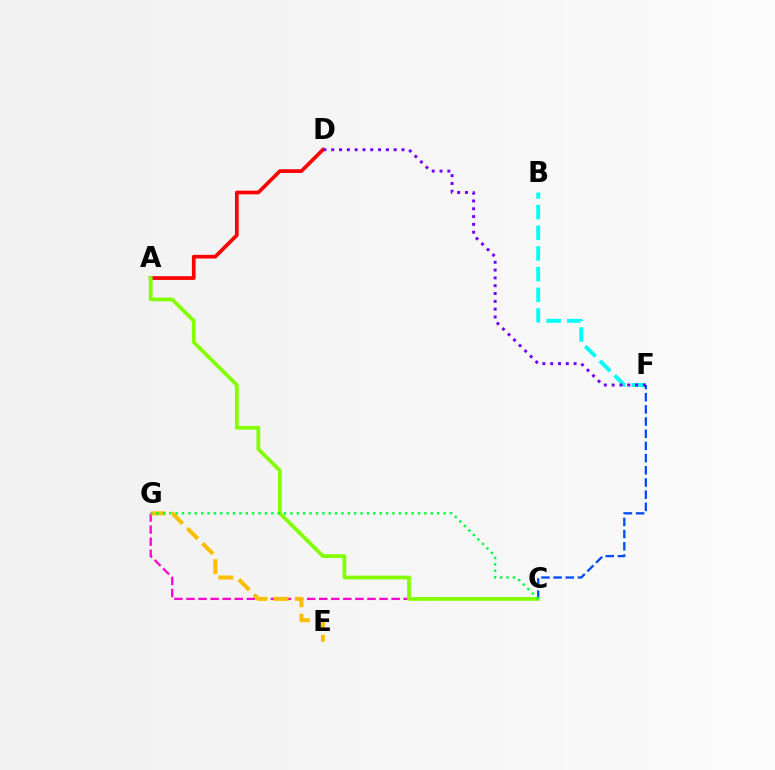{('B', 'F'): [{'color': '#00fff6', 'line_style': 'dashed', 'thickness': 2.81}], ('C', 'G'): [{'color': '#ff00cf', 'line_style': 'dashed', 'thickness': 1.64}, {'color': '#00ff39', 'line_style': 'dotted', 'thickness': 1.73}], ('A', 'D'): [{'color': '#ff0000', 'line_style': 'solid', 'thickness': 2.66}], ('E', 'G'): [{'color': '#ffbd00', 'line_style': 'dashed', 'thickness': 2.9}], ('C', 'F'): [{'color': '#004bff', 'line_style': 'dashed', 'thickness': 1.66}], ('A', 'C'): [{'color': '#84ff00', 'line_style': 'solid', 'thickness': 2.72}], ('D', 'F'): [{'color': '#7200ff', 'line_style': 'dotted', 'thickness': 2.12}]}